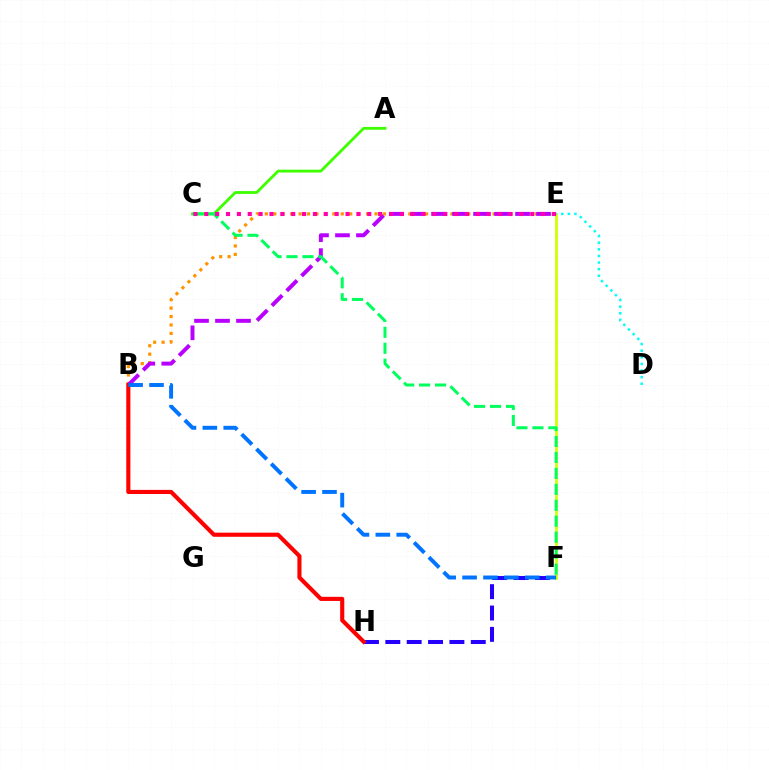{('A', 'C'): [{'color': '#3dff00', 'line_style': 'solid', 'thickness': 2.02}], ('B', 'E'): [{'color': '#ff9400', 'line_style': 'dotted', 'thickness': 2.29}, {'color': '#b900ff', 'line_style': 'dashed', 'thickness': 2.85}], ('E', 'F'): [{'color': '#d1ff00', 'line_style': 'solid', 'thickness': 1.96}], ('F', 'H'): [{'color': '#2500ff', 'line_style': 'dashed', 'thickness': 2.9}], ('D', 'E'): [{'color': '#00fff6', 'line_style': 'dotted', 'thickness': 1.8}], ('C', 'F'): [{'color': '#00ff5c', 'line_style': 'dashed', 'thickness': 2.17}], ('C', 'E'): [{'color': '#ff00ac', 'line_style': 'dotted', 'thickness': 2.95}], ('B', 'H'): [{'color': '#ff0000', 'line_style': 'solid', 'thickness': 2.96}], ('B', 'F'): [{'color': '#0074ff', 'line_style': 'dashed', 'thickness': 2.84}]}